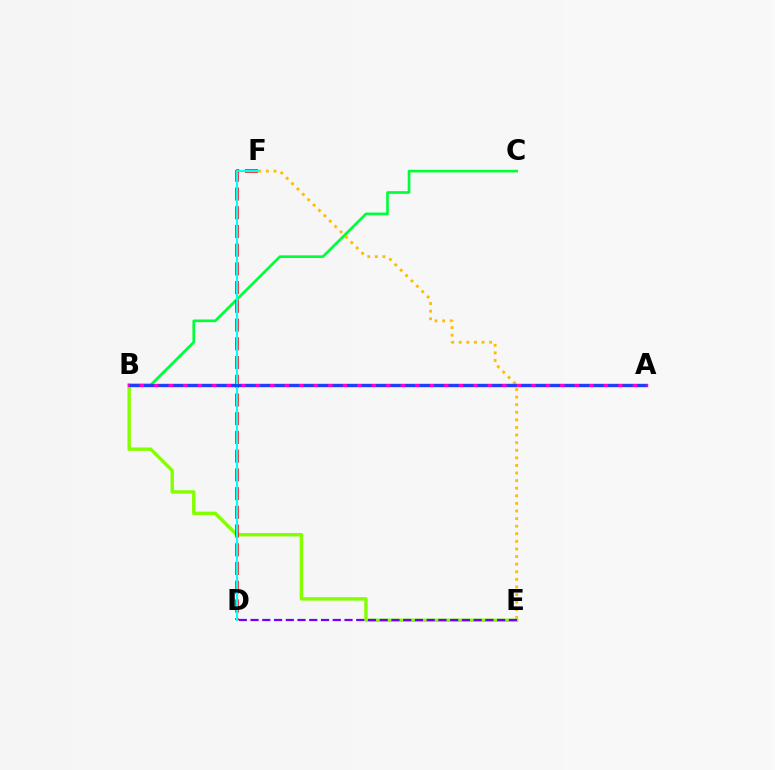{('E', 'F'): [{'color': '#ffbd00', 'line_style': 'dotted', 'thickness': 2.06}], ('B', 'E'): [{'color': '#84ff00', 'line_style': 'solid', 'thickness': 2.46}], ('B', 'C'): [{'color': '#00ff39', 'line_style': 'solid', 'thickness': 1.92}], ('A', 'B'): [{'color': '#ff00cf', 'line_style': 'solid', 'thickness': 2.49}, {'color': '#004bff', 'line_style': 'dashed', 'thickness': 1.97}], ('D', 'F'): [{'color': '#ff0000', 'line_style': 'dashed', 'thickness': 2.54}, {'color': '#00fff6', 'line_style': 'solid', 'thickness': 1.54}], ('D', 'E'): [{'color': '#7200ff', 'line_style': 'dashed', 'thickness': 1.6}]}